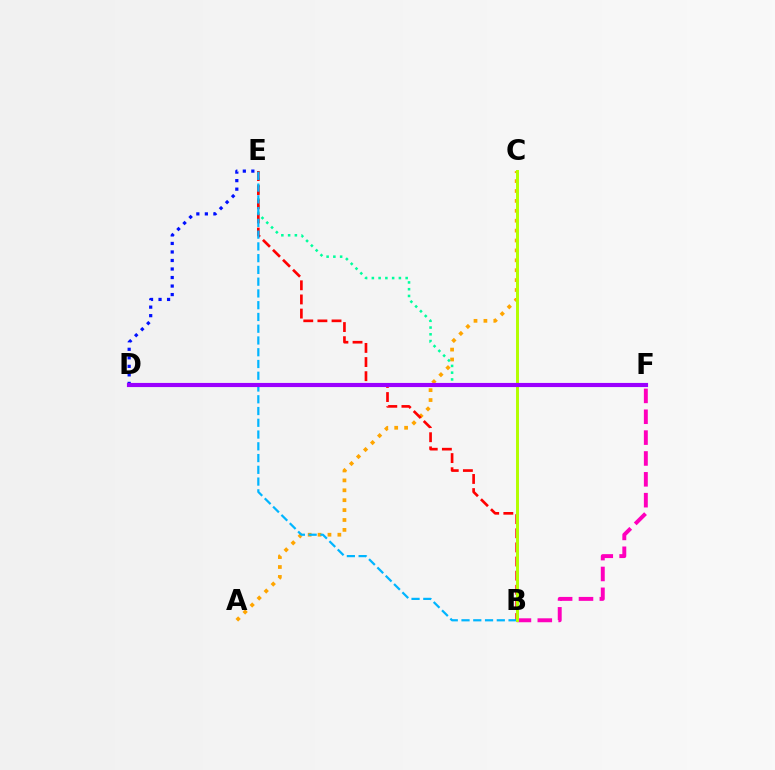{('A', 'C'): [{'color': '#ffa500', 'line_style': 'dotted', 'thickness': 2.69}], ('E', 'F'): [{'color': '#00ff9d', 'line_style': 'dotted', 'thickness': 1.84}], ('D', 'F'): [{'color': '#08ff00', 'line_style': 'dashed', 'thickness': 1.96}, {'color': '#9b00ff', 'line_style': 'solid', 'thickness': 2.97}], ('B', 'E'): [{'color': '#ff0000', 'line_style': 'dashed', 'thickness': 1.92}, {'color': '#00b5ff', 'line_style': 'dashed', 'thickness': 1.6}], ('B', 'F'): [{'color': '#ff00bd', 'line_style': 'dashed', 'thickness': 2.83}], ('D', 'E'): [{'color': '#0010ff', 'line_style': 'dotted', 'thickness': 2.32}], ('B', 'C'): [{'color': '#b3ff00', 'line_style': 'solid', 'thickness': 2.13}]}